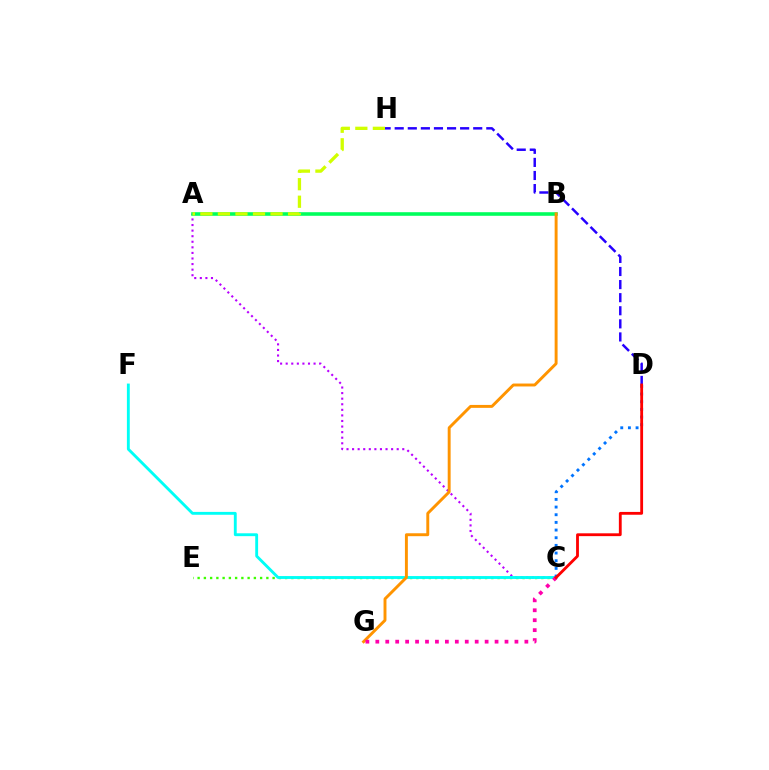{('A', 'C'): [{'color': '#b900ff', 'line_style': 'dotted', 'thickness': 1.52}], ('C', 'E'): [{'color': '#3dff00', 'line_style': 'dotted', 'thickness': 1.7}], ('C', 'F'): [{'color': '#00fff6', 'line_style': 'solid', 'thickness': 2.06}], ('C', 'D'): [{'color': '#0074ff', 'line_style': 'dotted', 'thickness': 2.08}, {'color': '#ff0000', 'line_style': 'solid', 'thickness': 2.04}], ('A', 'B'): [{'color': '#00ff5c', 'line_style': 'solid', 'thickness': 2.58}], ('A', 'H'): [{'color': '#d1ff00', 'line_style': 'dashed', 'thickness': 2.38}], ('B', 'G'): [{'color': '#ff9400', 'line_style': 'solid', 'thickness': 2.1}], ('C', 'G'): [{'color': '#ff00ac', 'line_style': 'dotted', 'thickness': 2.7}], ('D', 'H'): [{'color': '#2500ff', 'line_style': 'dashed', 'thickness': 1.78}]}